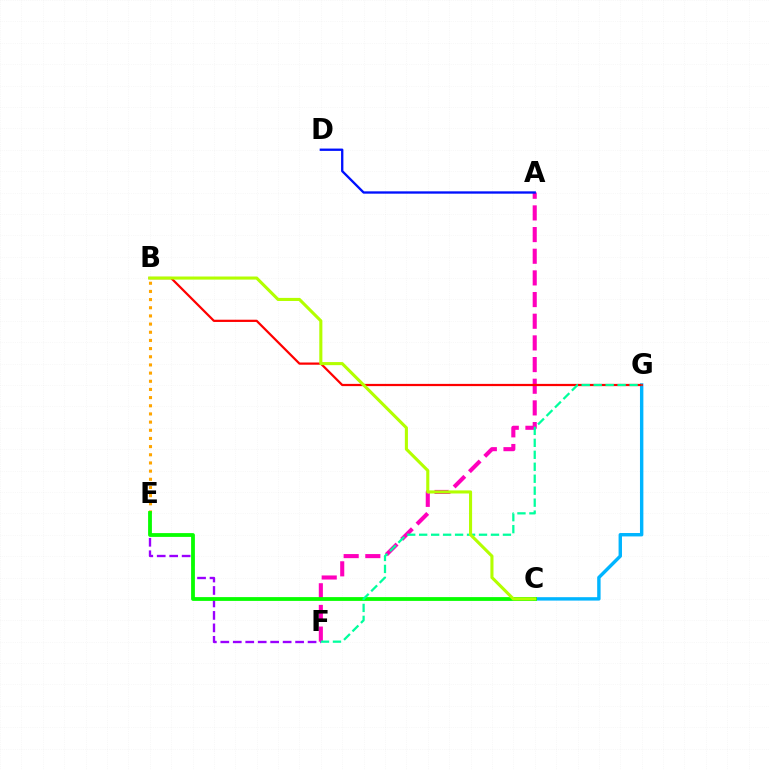{('E', 'F'): [{'color': '#9b00ff', 'line_style': 'dashed', 'thickness': 1.69}], ('C', 'G'): [{'color': '#00b5ff', 'line_style': 'solid', 'thickness': 2.45}], ('A', 'F'): [{'color': '#ff00bd', 'line_style': 'dashed', 'thickness': 2.94}], ('B', 'E'): [{'color': '#ffa500', 'line_style': 'dotted', 'thickness': 2.22}], ('A', 'D'): [{'color': '#0010ff', 'line_style': 'solid', 'thickness': 1.68}], ('B', 'G'): [{'color': '#ff0000', 'line_style': 'solid', 'thickness': 1.6}], ('C', 'E'): [{'color': '#08ff00', 'line_style': 'solid', 'thickness': 2.73}], ('F', 'G'): [{'color': '#00ff9d', 'line_style': 'dashed', 'thickness': 1.63}], ('B', 'C'): [{'color': '#b3ff00', 'line_style': 'solid', 'thickness': 2.22}]}